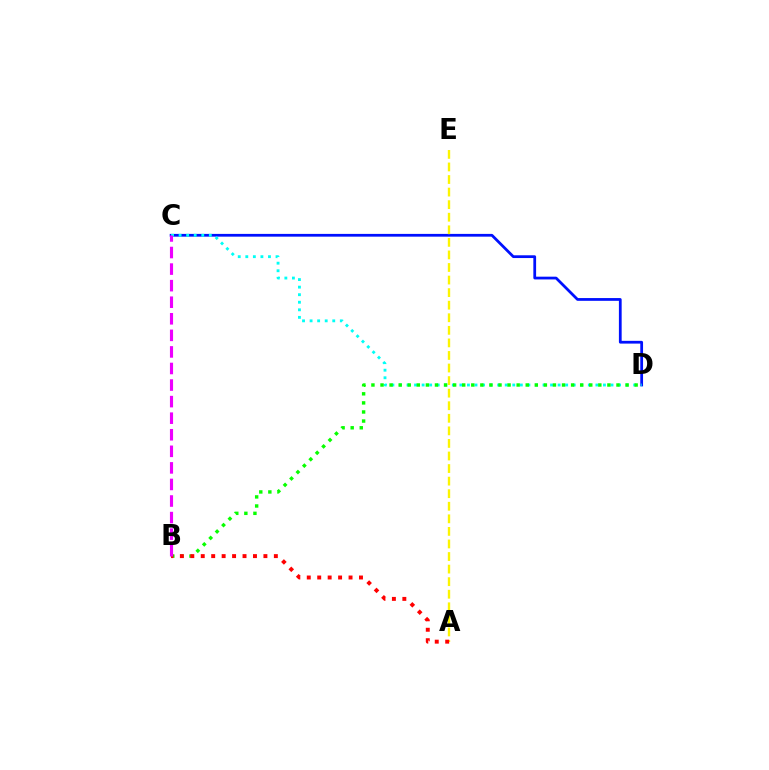{('C', 'D'): [{'color': '#0010ff', 'line_style': 'solid', 'thickness': 1.99}, {'color': '#00fff6', 'line_style': 'dotted', 'thickness': 2.05}], ('A', 'E'): [{'color': '#fcf500', 'line_style': 'dashed', 'thickness': 1.71}], ('B', 'D'): [{'color': '#08ff00', 'line_style': 'dotted', 'thickness': 2.47}], ('A', 'B'): [{'color': '#ff0000', 'line_style': 'dotted', 'thickness': 2.84}], ('B', 'C'): [{'color': '#ee00ff', 'line_style': 'dashed', 'thickness': 2.25}]}